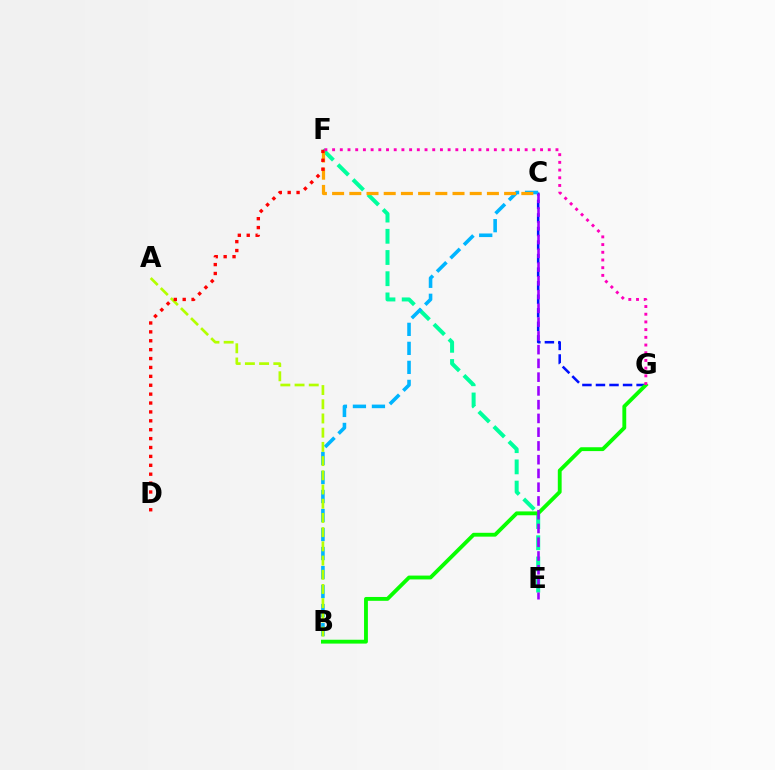{('C', 'G'): [{'color': '#0010ff', 'line_style': 'dashed', 'thickness': 1.84}], ('E', 'F'): [{'color': '#00ff9d', 'line_style': 'dashed', 'thickness': 2.88}], ('B', 'C'): [{'color': '#00b5ff', 'line_style': 'dashed', 'thickness': 2.58}], ('C', 'F'): [{'color': '#ffa500', 'line_style': 'dashed', 'thickness': 2.34}], ('A', 'B'): [{'color': '#b3ff00', 'line_style': 'dashed', 'thickness': 1.93}], ('B', 'G'): [{'color': '#08ff00', 'line_style': 'solid', 'thickness': 2.77}], ('D', 'F'): [{'color': '#ff0000', 'line_style': 'dotted', 'thickness': 2.42}], ('C', 'E'): [{'color': '#9b00ff', 'line_style': 'dashed', 'thickness': 1.87}], ('F', 'G'): [{'color': '#ff00bd', 'line_style': 'dotted', 'thickness': 2.09}]}